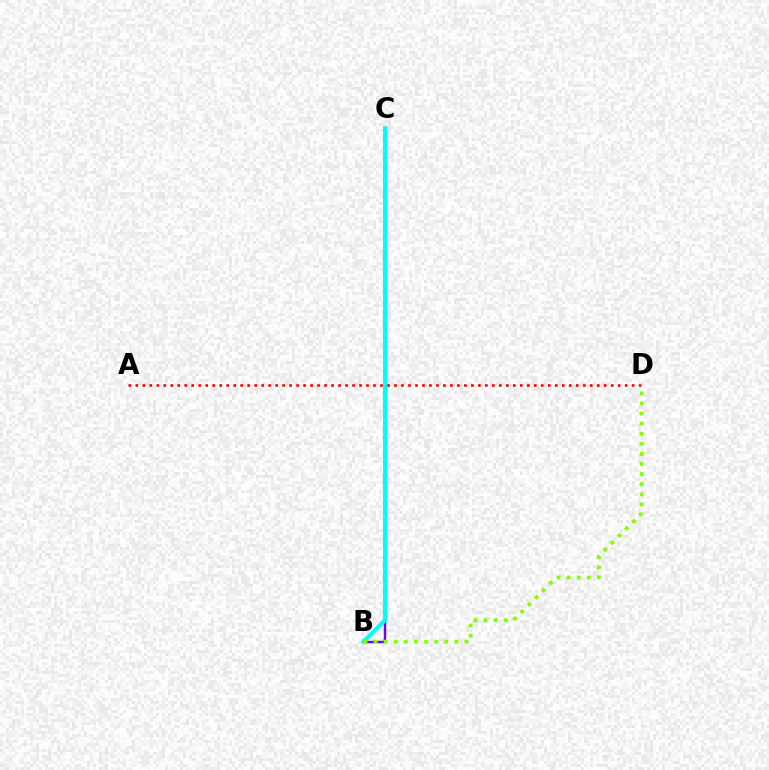{('B', 'C'): [{'color': '#7200ff', 'line_style': 'solid', 'thickness': 1.73}, {'color': '#00fff6', 'line_style': 'solid', 'thickness': 2.96}], ('A', 'D'): [{'color': '#ff0000', 'line_style': 'dotted', 'thickness': 1.9}], ('B', 'D'): [{'color': '#84ff00', 'line_style': 'dotted', 'thickness': 2.74}]}